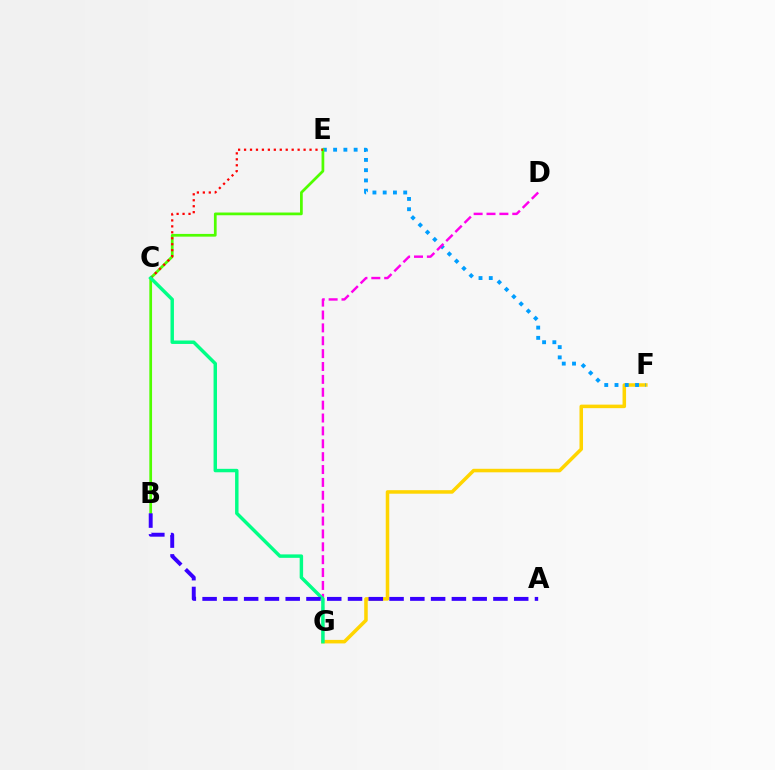{('F', 'G'): [{'color': '#ffd500', 'line_style': 'solid', 'thickness': 2.54}], ('E', 'F'): [{'color': '#009eff', 'line_style': 'dotted', 'thickness': 2.79}], ('B', 'E'): [{'color': '#4fff00', 'line_style': 'solid', 'thickness': 1.97}], ('C', 'E'): [{'color': '#ff0000', 'line_style': 'dotted', 'thickness': 1.62}], ('D', 'G'): [{'color': '#ff00ed', 'line_style': 'dashed', 'thickness': 1.75}], ('C', 'G'): [{'color': '#00ff86', 'line_style': 'solid', 'thickness': 2.48}], ('A', 'B'): [{'color': '#3700ff', 'line_style': 'dashed', 'thickness': 2.82}]}